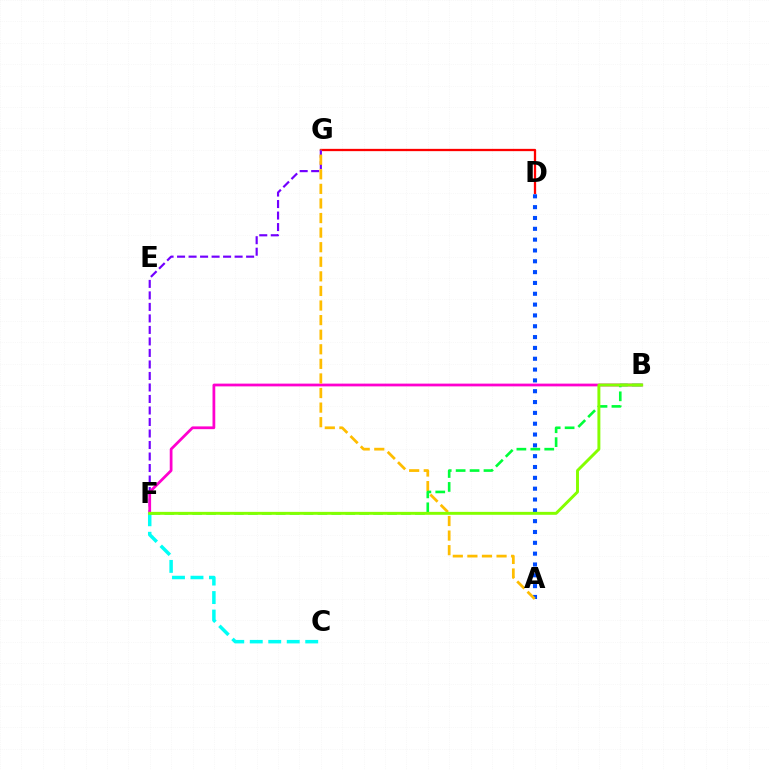{('D', 'G'): [{'color': '#ff0000', 'line_style': 'solid', 'thickness': 1.65}], ('F', 'G'): [{'color': '#7200ff', 'line_style': 'dashed', 'thickness': 1.56}], ('B', 'F'): [{'color': '#ff00cf', 'line_style': 'solid', 'thickness': 1.98}, {'color': '#00ff39', 'line_style': 'dashed', 'thickness': 1.89}, {'color': '#84ff00', 'line_style': 'solid', 'thickness': 2.12}], ('C', 'F'): [{'color': '#00fff6', 'line_style': 'dashed', 'thickness': 2.51}], ('A', 'D'): [{'color': '#004bff', 'line_style': 'dotted', 'thickness': 2.94}], ('A', 'G'): [{'color': '#ffbd00', 'line_style': 'dashed', 'thickness': 1.98}]}